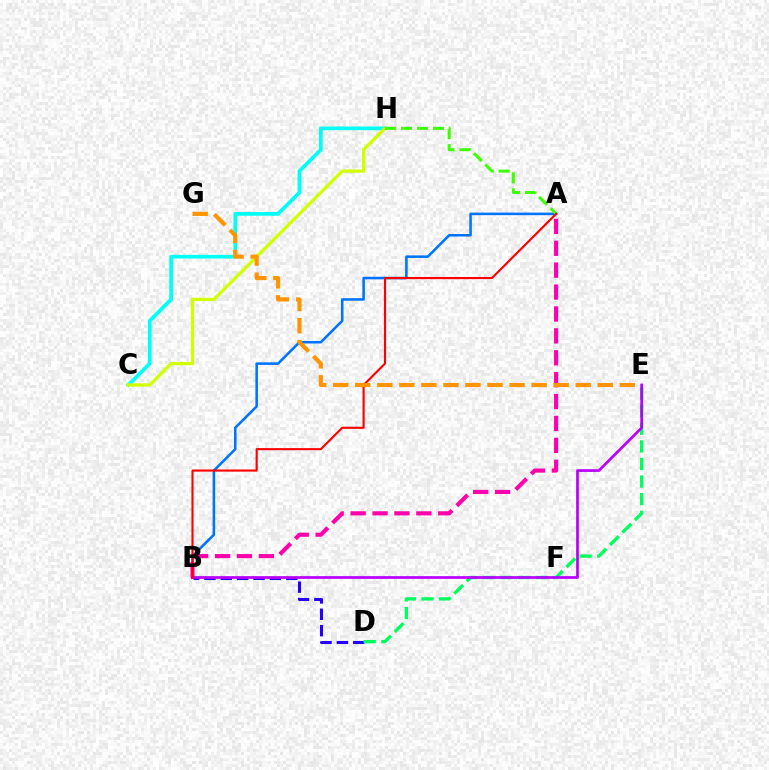{('A', 'B'): [{'color': '#0074ff', 'line_style': 'solid', 'thickness': 1.84}, {'color': '#ff00ac', 'line_style': 'dashed', 'thickness': 2.97}, {'color': '#ff0000', 'line_style': 'solid', 'thickness': 1.53}], ('C', 'H'): [{'color': '#00fff6', 'line_style': 'solid', 'thickness': 2.67}, {'color': '#d1ff00', 'line_style': 'solid', 'thickness': 2.36}], ('B', 'D'): [{'color': '#2500ff', 'line_style': 'dashed', 'thickness': 2.22}], ('A', 'H'): [{'color': '#3dff00', 'line_style': 'dashed', 'thickness': 2.17}], ('D', 'E'): [{'color': '#00ff5c', 'line_style': 'dashed', 'thickness': 2.39}], ('B', 'E'): [{'color': '#b900ff', 'line_style': 'solid', 'thickness': 1.96}], ('E', 'G'): [{'color': '#ff9400', 'line_style': 'dashed', 'thickness': 2.99}]}